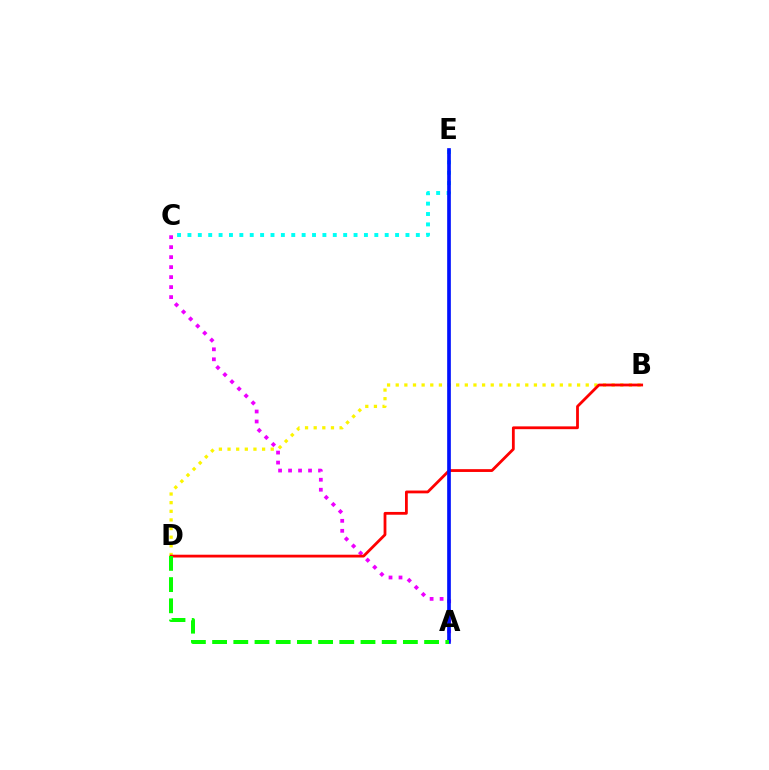{('A', 'C'): [{'color': '#ee00ff', 'line_style': 'dotted', 'thickness': 2.71}], ('B', 'D'): [{'color': '#fcf500', 'line_style': 'dotted', 'thickness': 2.35}, {'color': '#ff0000', 'line_style': 'solid', 'thickness': 2.01}], ('C', 'E'): [{'color': '#00fff6', 'line_style': 'dotted', 'thickness': 2.82}], ('A', 'E'): [{'color': '#0010ff', 'line_style': 'solid', 'thickness': 2.65}], ('A', 'D'): [{'color': '#08ff00', 'line_style': 'dashed', 'thickness': 2.88}]}